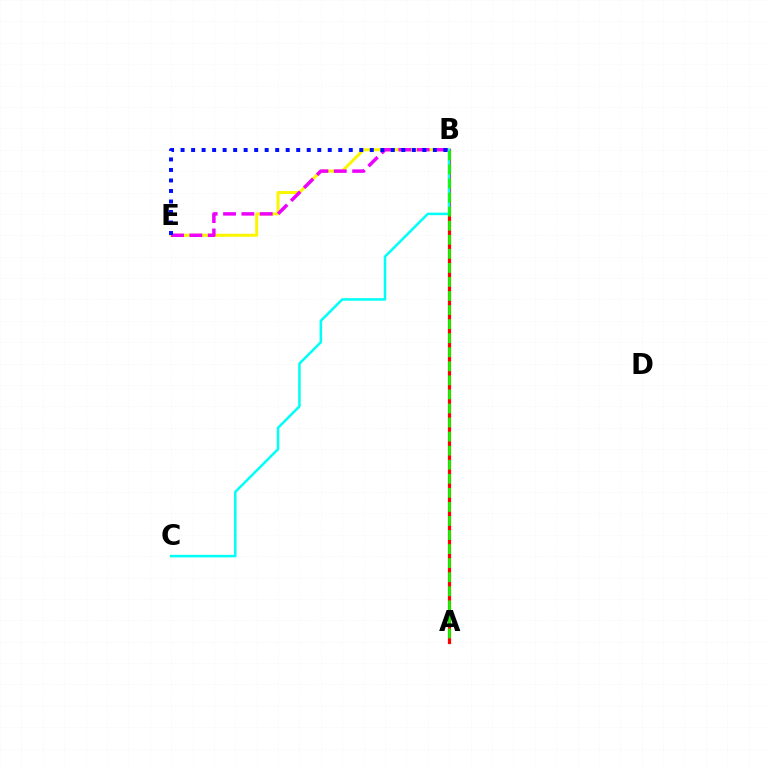{('B', 'E'): [{'color': '#fcf500', 'line_style': 'solid', 'thickness': 2.16}, {'color': '#ee00ff', 'line_style': 'dashed', 'thickness': 2.49}, {'color': '#0010ff', 'line_style': 'dotted', 'thickness': 2.86}], ('A', 'B'): [{'color': '#ff0000', 'line_style': 'solid', 'thickness': 2.31}, {'color': '#08ff00', 'line_style': 'dashed', 'thickness': 1.91}], ('B', 'C'): [{'color': '#00fff6', 'line_style': 'solid', 'thickness': 1.82}]}